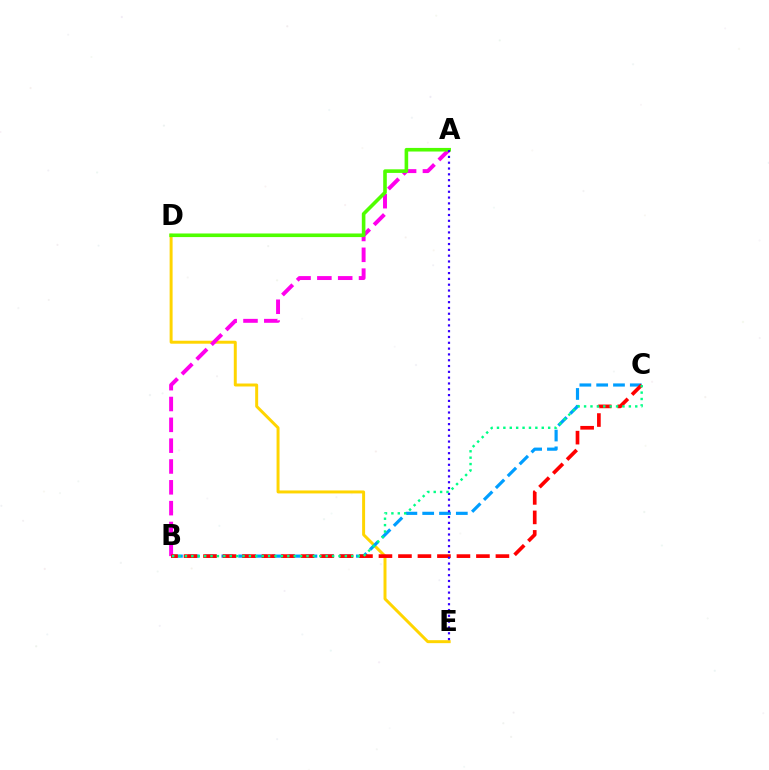{('D', 'E'): [{'color': '#ffd500', 'line_style': 'solid', 'thickness': 2.14}], ('B', 'C'): [{'color': '#009eff', 'line_style': 'dashed', 'thickness': 2.28}, {'color': '#ff0000', 'line_style': 'dashed', 'thickness': 2.65}, {'color': '#00ff86', 'line_style': 'dotted', 'thickness': 1.74}], ('A', 'B'): [{'color': '#ff00ed', 'line_style': 'dashed', 'thickness': 2.83}], ('A', 'D'): [{'color': '#4fff00', 'line_style': 'solid', 'thickness': 2.59}], ('A', 'E'): [{'color': '#3700ff', 'line_style': 'dotted', 'thickness': 1.58}]}